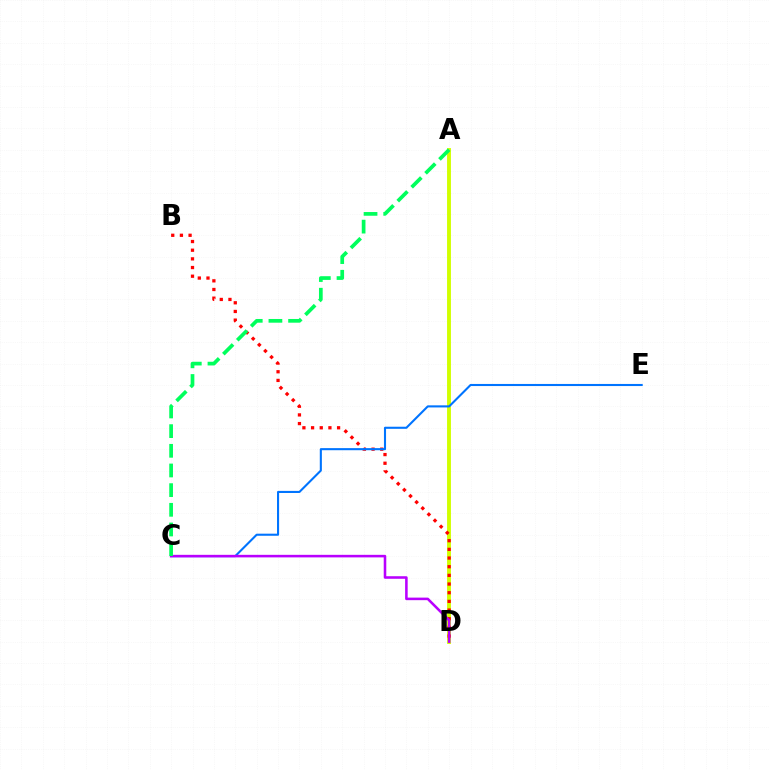{('A', 'D'): [{'color': '#d1ff00', 'line_style': 'solid', 'thickness': 2.8}], ('B', 'D'): [{'color': '#ff0000', 'line_style': 'dotted', 'thickness': 2.36}], ('C', 'E'): [{'color': '#0074ff', 'line_style': 'solid', 'thickness': 1.51}], ('C', 'D'): [{'color': '#b900ff', 'line_style': 'solid', 'thickness': 1.84}], ('A', 'C'): [{'color': '#00ff5c', 'line_style': 'dashed', 'thickness': 2.67}]}